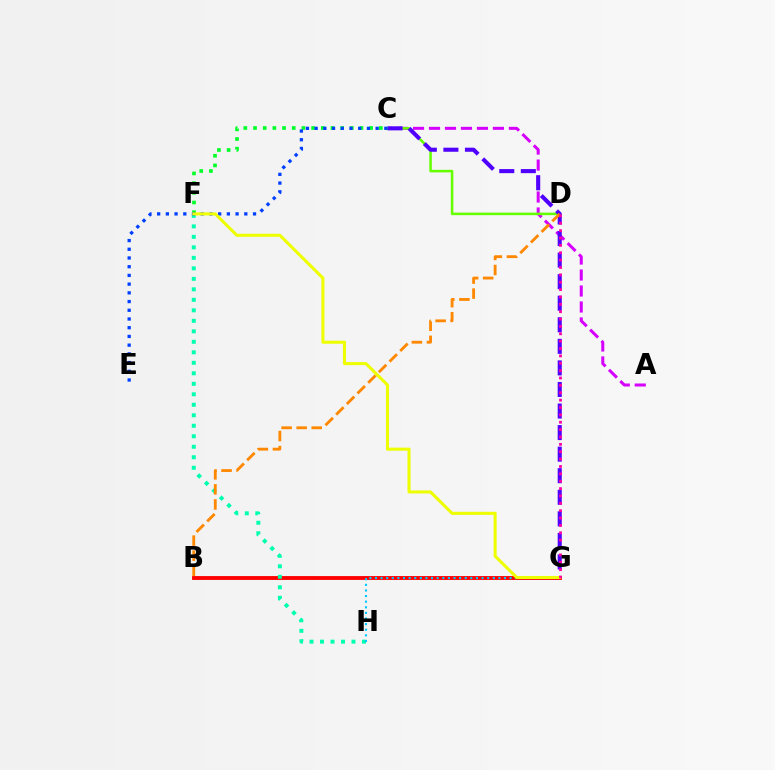{('A', 'C'): [{'color': '#d600ff', 'line_style': 'dashed', 'thickness': 2.17}], ('B', 'G'): [{'color': '#ff0000', 'line_style': 'solid', 'thickness': 2.78}], ('C', 'D'): [{'color': '#66ff00', 'line_style': 'solid', 'thickness': 1.84}], ('F', 'H'): [{'color': '#00ffaf', 'line_style': 'dotted', 'thickness': 2.85}], ('C', 'G'): [{'color': '#4f00ff', 'line_style': 'dashed', 'thickness': 2.93}], ('B', 'D'): [{'color': '#ff8800', 'line_style': 'dashed', 'thickness': 2.04}], ('C', 'F'): [{'color': '#00ff27', 'line_style': 'dotted', 'thickness': 2.63}], ('G', 'H'): [{'color': '#00c7ff', 'line_style': 'dotted', 'thickness': 1.52}], ('C', 'E'): [{'color': '#003fff', 'line_style': 'dotted', 'thickness': 2.37}], ('F', 'G'): [{'color': '#eeff00', 'line_style': 'solid', 'thickness': 2.19}], ('D', 'G'): [{'color': '#ff00a0', 'line_style': 'dotted', 'thickness': 2.0}]}